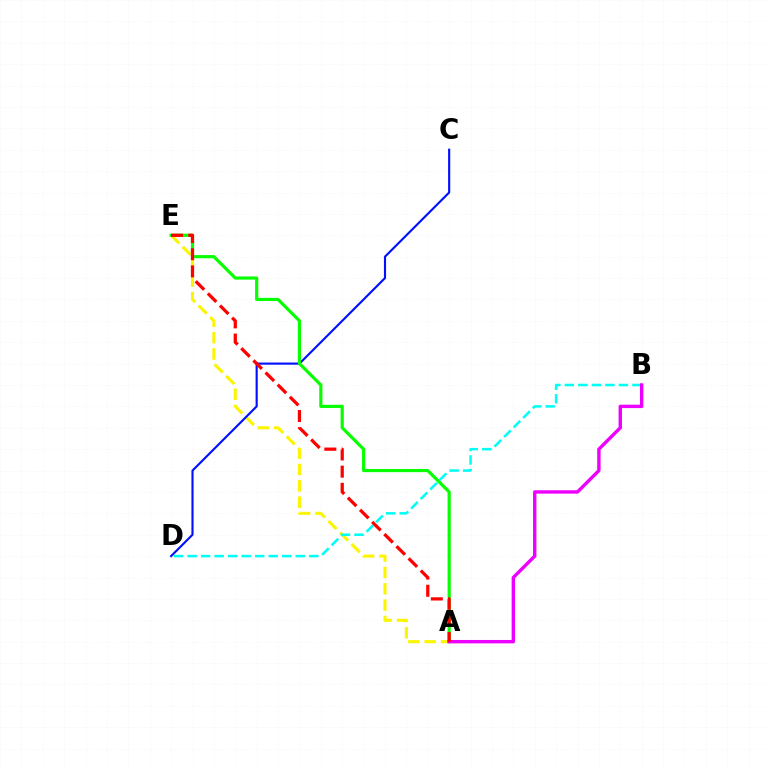{('A', 'E'): [{'color': '#fcf500', 'line_style': 'dashed', 'thickness': 2.22}, {'color': '#08ff00', 'line_style': 'solid', 'thickness': 2.28}, {'color': '#ff0000', 'line_style': 'dashed', 'thickness': 2.33}], ('C', 'D'): [{'color': '#0010ff', 'line_style': 'solid', 'thickness': 1.54}], ('B', 'D'): [{'color': '#00fff6', 'line_style': 'dashed', 'thickness': 1.84}], ('A', 'B'): [{'color': '#ee00ff', 'line_style': 'solid', 'thickness': 2.44}]}